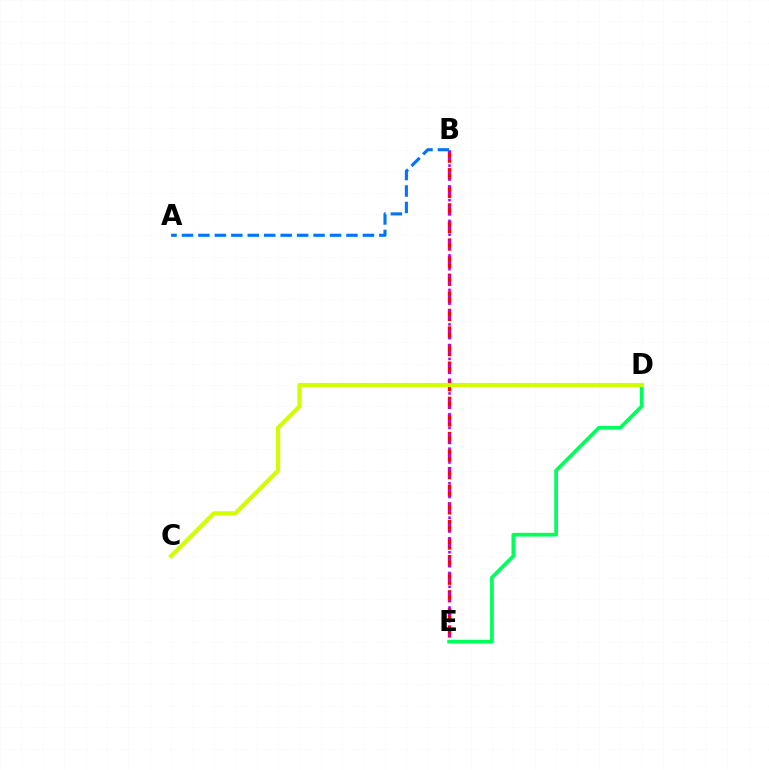{('B', 'E'): [{'color': '#ff0000', 'line_style': 'dashed', 'thickness': 2.39}, {'color': '#b900ff', 'line_style': 'dotted', 'thickness': 1.88}], ('D', 'E'): [{'color': '#00ff5c', 'line_style': 'solid', 'thickness': 2.68}], ('C', 'D'): [{'color': '#d1ff00', 'line_style': 'solid', 'thickness': 2.99}], ('A', 'B'): [{'color': '#0074ff', 'line_style': 'dashed', 'thickness': 2.23}]}